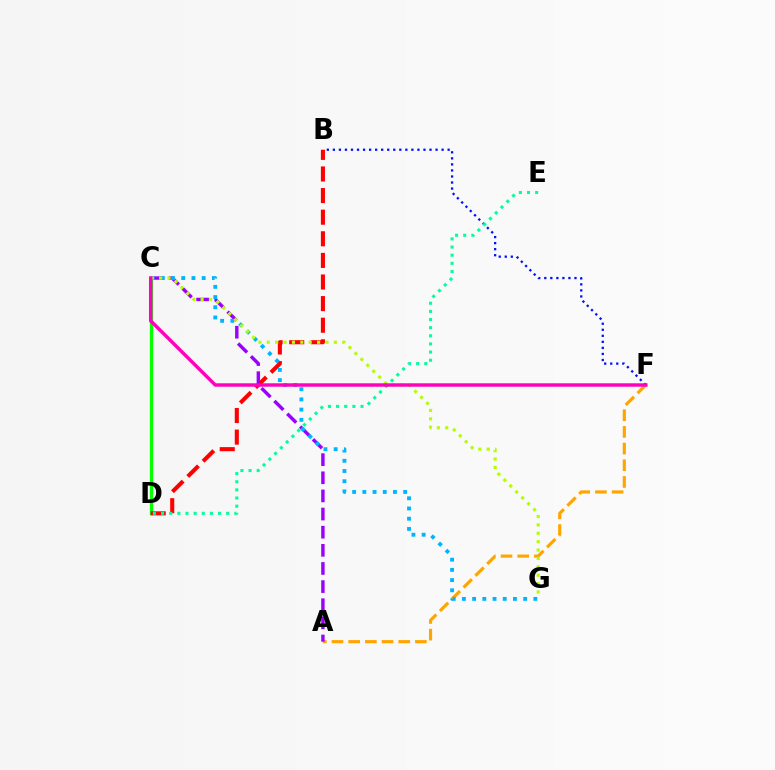{('C', 'D'): [{'color': '#08ff00', 'line_style': 'solid', 'thickness': 2.38}], ('B', 'F'): [{'color': '#0010ff', 'line_style': 'dotted', 'thickness': 1.64}], ('B', 'D'): [{'color': '#ff0000', 'line_style': 'dashed', 'thickness': 2.94}], ('D', 'E'): [{'color': '#00ff9d', 'line_style': 'dotted', 'thickness': 2.21}], ('A', 'F'): [{'color': '#ffa500', 'line_style': 'dashed', 'thickness': 2.27}], ('A', 'C'): [{'color': '#9b00ff', 'line_style': 'dashed', 'thickness': 2.46}], ('C', 'G'): [{'color': '#00b5ff', 'line_style': 'dotted', 'thickness': 2.77}, {'color': '#b3ff00', 'line_style': 'dotted', 'thickness': 2.28}], ('C', 'F'): [{'color': '#ff00bd', 'line_style': 'solid', 'thickness': 2.47}]}